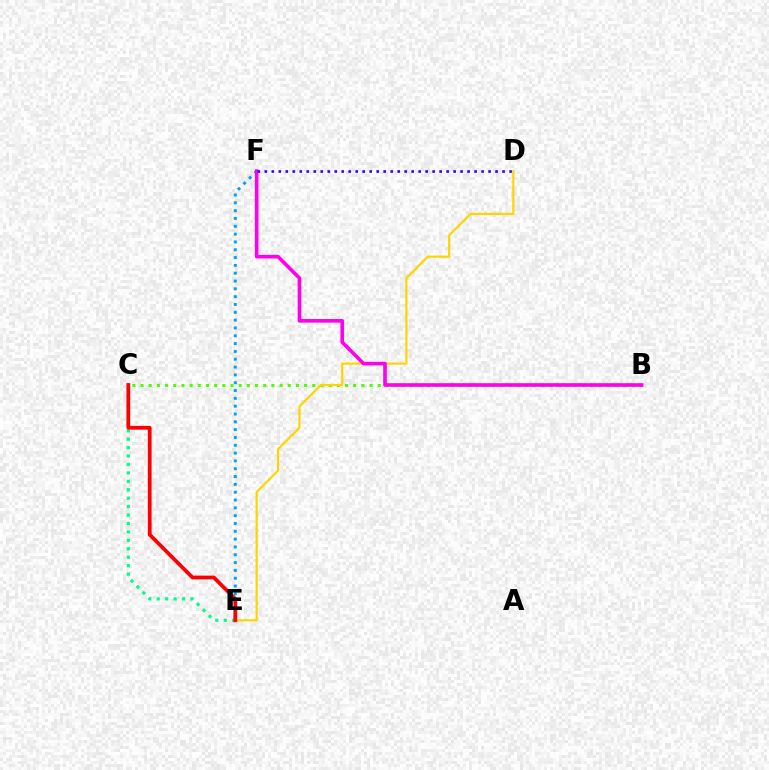{('E', 'F'): [{'color': '#009eff', 'line_style': 'dotted', 'thickness': 2.12}], ('B', 'C'): [{'color': '#4fff00', 'line_style': 'dotted', 'thickness': 2.22}], ('C', 'E'): [{'color': '#00ff86', 'line_style': 'dotted', 'thickness': 2.29}, {'color': '#ff0000', 'line_style': 'solid', 'thickness': 2.71}], ('D', 'E'): [{'color': '#ffd500', 'line_style': 'solid', 'thickness': 1.58}], ('B', 'F'): [{'color': '#ff00ed', 'line_style': 'solid', 'thickness': 2.61}], ('D', 'F'): [{'color': '#3700ff', 'line_style': 'dotted', 'thickness': 1.9}]}